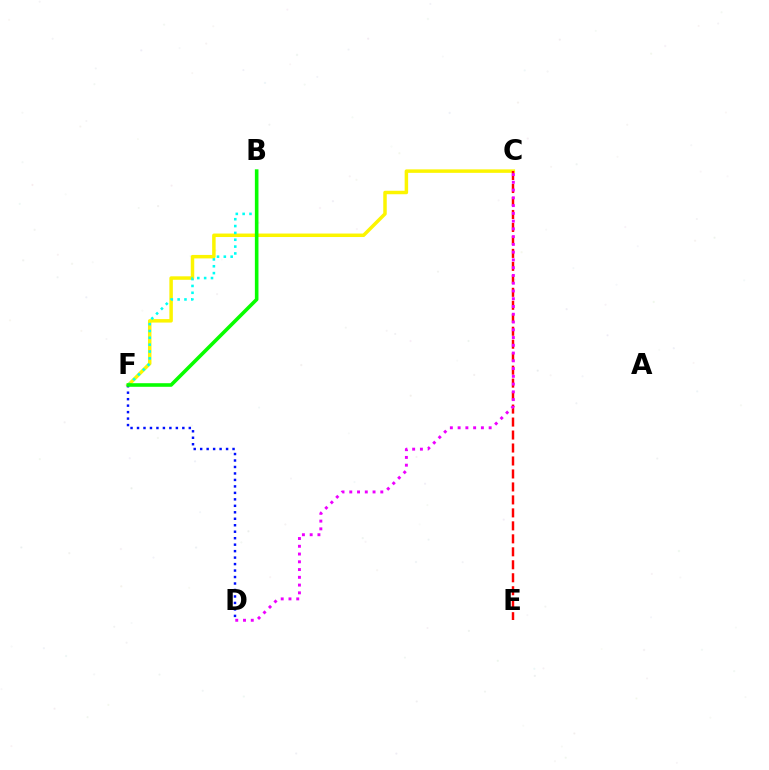{('C', 'F'): [{'color': '#fcf500', 'line_style': 'solid', 'thickness': 2.5}], ('B', 'F'): [{'color': '#00fff6', 'line_style': 'dotted', 'thickness': 1.86}, {'color': '#08ff00', 'line_style': 'solid', 'thickness': 2.59}], ('C', 'E'): [{'color': '#ff0000', 'line_style': 'dashed', 'thickness': 1.76}], ('D', 'F'): [{'color': '#0010ff', 'line_style': 'dotted', 'thickness': 1.76}], ('C', 'D'): [{'color': '#ee00ff', 'line_style': 'dotted', 'thickness': 2.11}]}